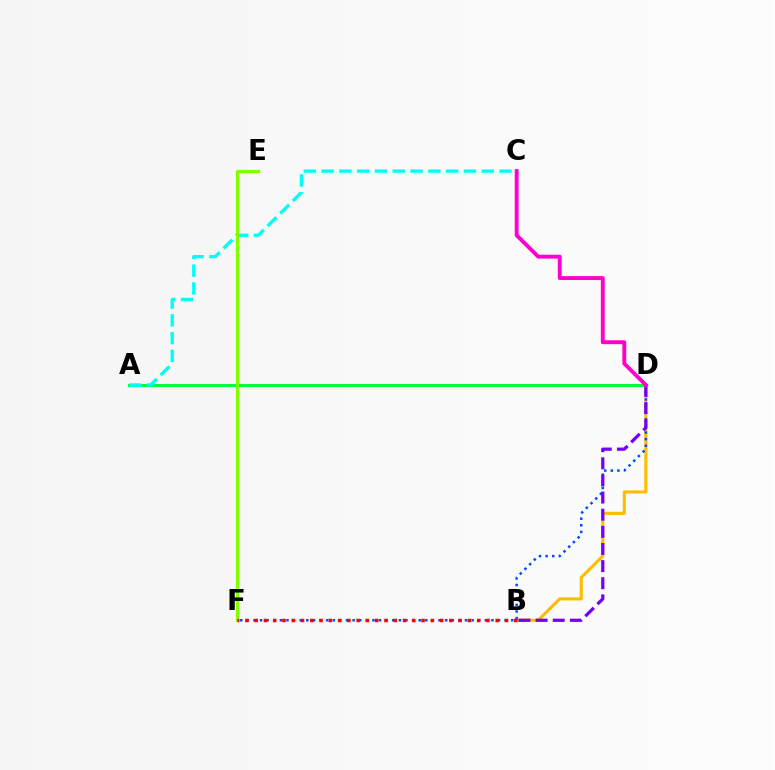{('A', 'D'): [{'color': '#00ff39', 'line_style': 'solid', 'thickness': 2.14}], ('B', 'D'): [{'color': '#ffbd00', 'line_style': 'solid', 'thickness': 2.25}, {'color': '#7200ff', 'line_style': 'dashed', 'thickness': 2.33}], ('D', 'F'): [{'color': '#004bff', 'line_style': 'dotted', 'thickness': 1.8}], ('A', 'C'): [{'color': '#00fff6', 'line_style': 'dashed', 'thickness': 2.42}], ('E', 'F'): [{'color': '#84ff00', 'line_style': 'solid', 'thickness': 2.31}], ('B', 'F'): [{'color': '#ff0000', 'line_style': 'dotted', 'thickness': 2.52}], ('C', 'D'): [{'color': '#ff00cf', 'line_style': 'solid', 'thickness': 2.79}]}